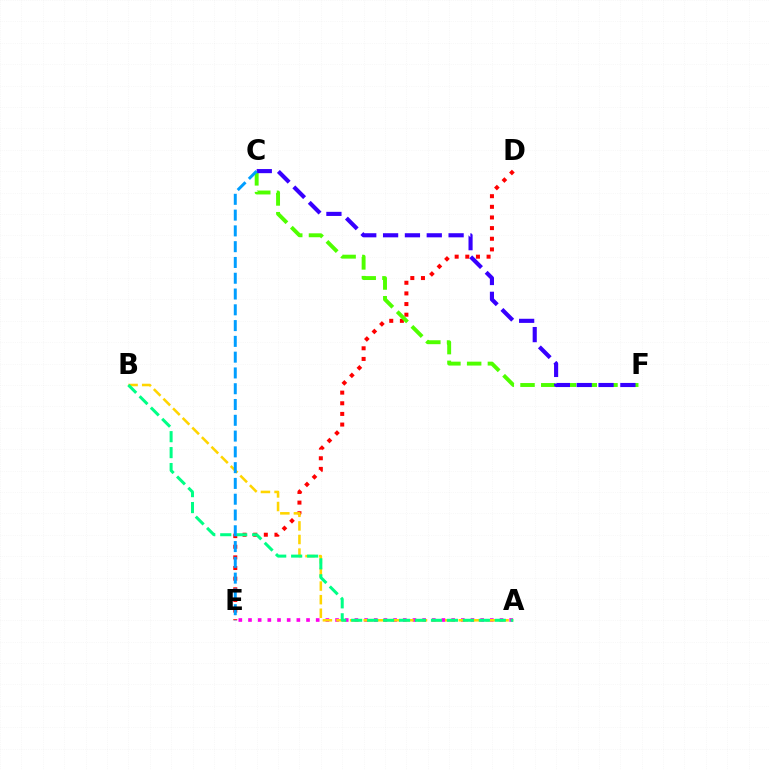{('A', 'E'): [{'color': '#ff00ed', 'line_style': 'dotted', 'thickness': 2.63}], ('D', 'E'): [{'color': '#ff0000', 'line_style': 'dotted', 'thickness': 2.89}], ('C', 'F'): [{'color': '#4fff00', 'line_style': 'dashed', 'thickness': 2.82}, {'color': '#3700ff', 'line_style': 'dashed', 'thickness': 2.97}], ('A', 'B'): [{'color': '#ffd500', 'line_style': 'dashed', 'thickness': 1.85}, {'color': '#00ff86', 'line_style': 'dashed', 'thickness': 2.17}], ('C', 'E'): [{'color': '#009eff', 'line_style': 'dashed', 'thickness': 2.14}]}